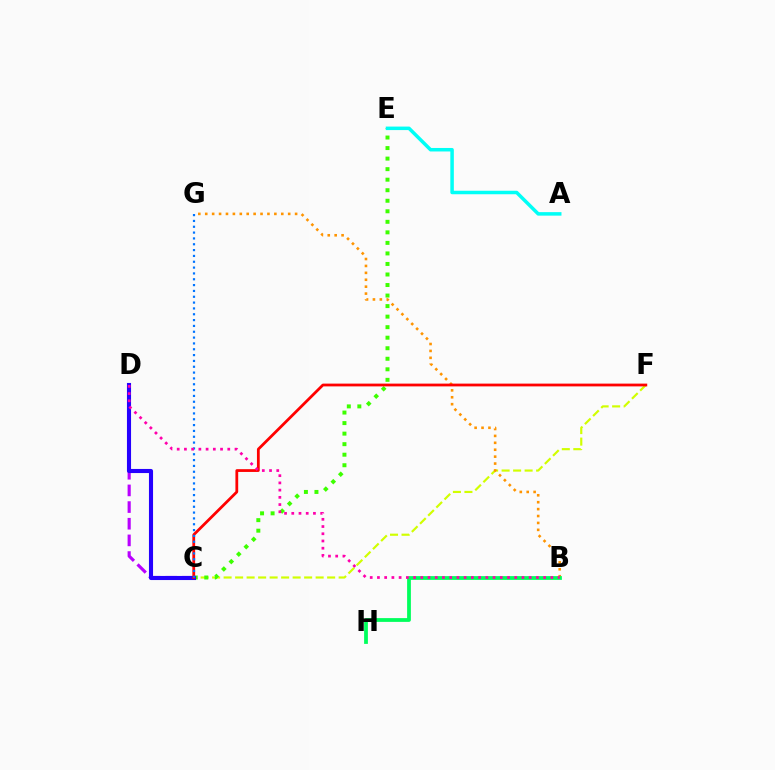{('C', 'D'): [{'color': '#b900ff', 'line_style': 'dashed', 'thickness': 2.26}, {'color': '#2500ff', 'line_style': 'solid', 'thickness': 2.95}], ('C', 'F'): [{'color': '#d1ff00', 'line_style': 'dashed', 'thickness': 1.56}, {'color': '#ff0000', 'line_style': 'solid', 'thickness': 2.0}], ('B', 'G'): [{'color': '#ff9400', 'line_style': 'dotted', 'thickness': 1.88}], ('B', 'H'): [{'color': '#00ff5c', 'line_style': 'solid', 'thickness': 2.72}], ('C', 'E'): [{'color': '#3dff00', 'line_style': 'dotted', 'thickness': 2.86}], ('A', 'E'): [{'color': '#00fff6', 'line_style': 'solid', 'thickness': 2.52}], ('C', 'G'): [{'color': '#0074ff', 'line_style': 'dotted', 'thickness': 1.58}], ('B', 'D'): [{'color': '#ff00ac', 'line_style': 'dotted', 'thickness': 1.96}]}